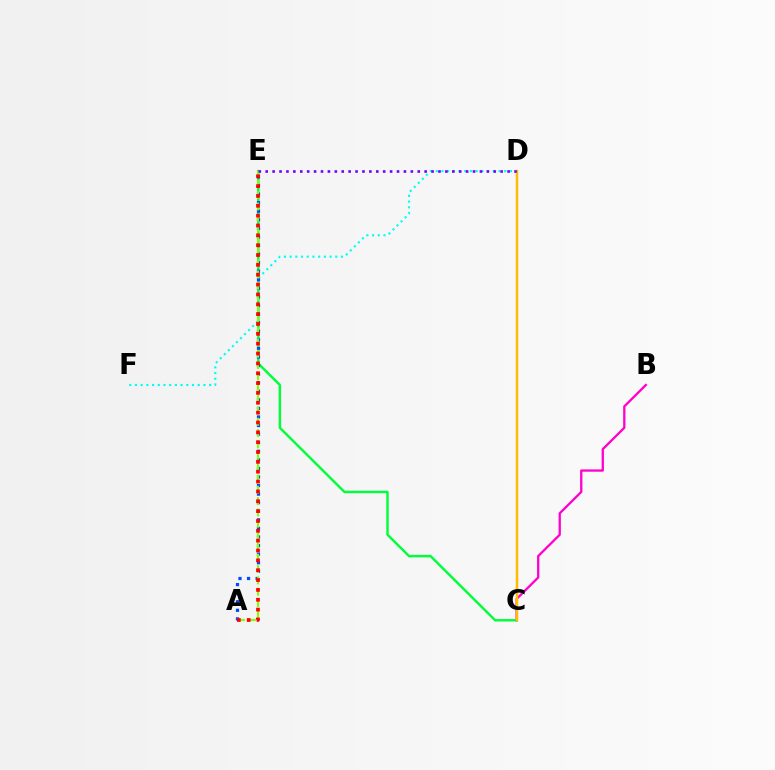{('B', 'C'): [{'color': '#ff00cf', 'line_style': 'solid', 'thickness': 1.65}], ('C', 'E'): [{'color': '#00ff39', 'line_style': 'solid', 'thickness': 1.76}], ('D', 'F'): [{'color': '#00fff6', 'line_style': 'dotted', 'thickness': 1.55}], ('A', 'E'): [{'color': '#004bff', 'line_style': 'dotted', 'thickness': 2.33}, {'color': '#84ff00', 'line_style': 'dashed', 'thickness': 1.54}, {'color': '#ff0000', 'line_style': 'dotted', 'thickness': 2.68}], ('C', 'D'): [{'color': '#ffbd00', 'line_style': 'solid', 'thickness': 1.8}], ('D', 'E'): [{'color': '#7200ff', 'line_style': 'dotted', 'thickness': 1.88}]}